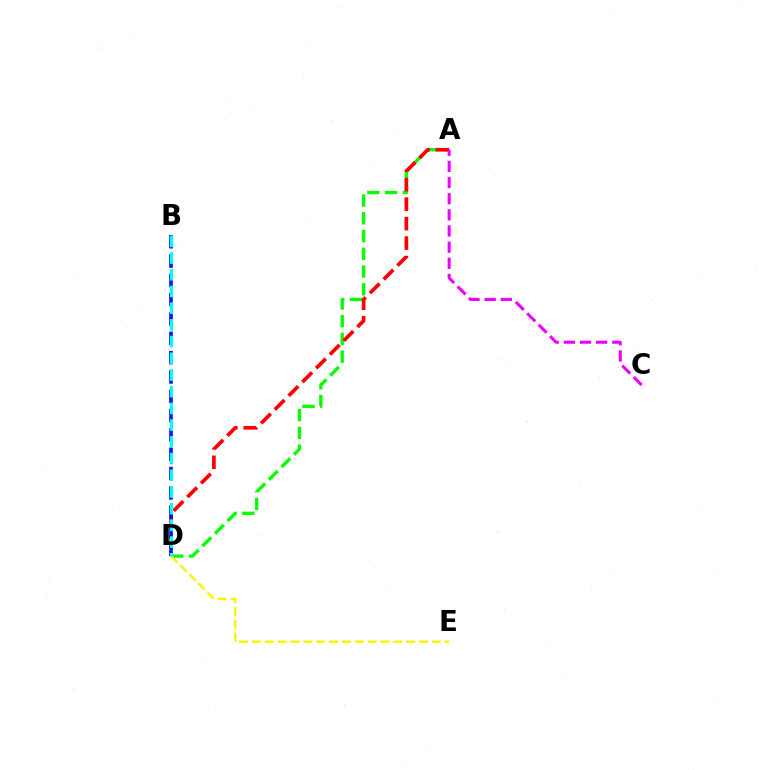{('A', 'D'): [{'color': '#08ff00', 'line_style': 'dashed', 'thickness': 2.41}, {'color': '#ff0000', 'line_style': 'dashed', 'thickness': 2.64}], ('A', 'C'): [{'color': '#ee00ff', 'line_style': 'dashed', 'thickness': 2.19}], ('D', 'E'): [{'color': '#fcf500', 'line_style': 'dashed', 'thickness': 1.75}], ('B', 'D'): [{'color': '#0010ff', 'line_style': 'dashed', 'thickness': 2.62}, {'color': '#00fff6', 'line_style': 'dashed', 'thickness': 2.27}]}